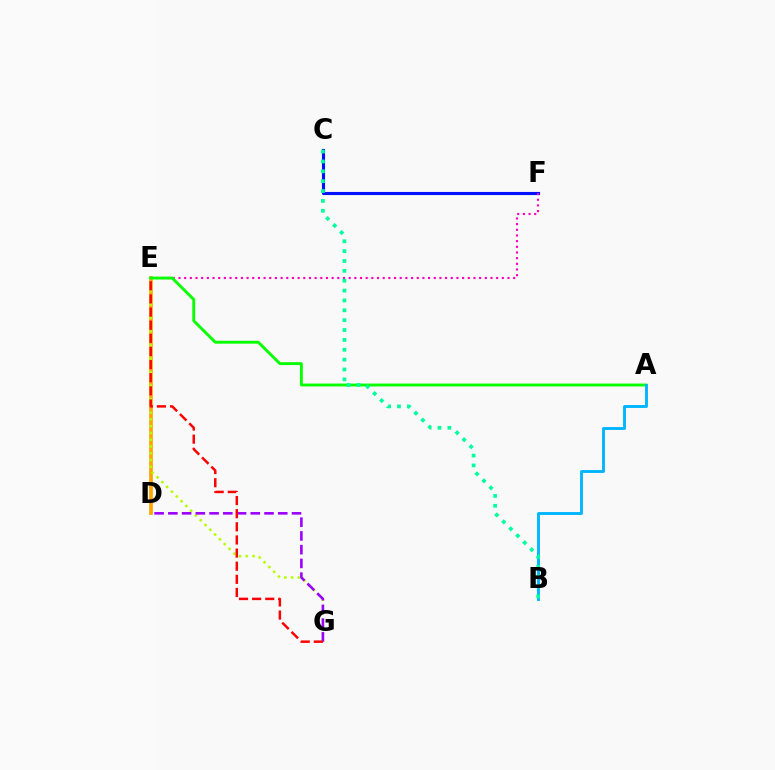{('C', 'F'): [{'color': '#0010ff', 'line_style': 'solid', 'thickness': 2.24}], ('D', 'E'): [{'color': '#ffa500', 'line_style': 'solid', 'thickness': 2.66}], ('E', 'G'): [{'color': '#b3ff00', 'line_style': 'dotted', 'thickness': 1.84}, {'color': '#ff0000', 'line_style': 'dashed', 'thickness': 1.78}], ('E', 'F'): [{'color': '#ff00bd', 'line_style': 'dotted', 'thickness': 1.54}], ('A', 'E'): [{'color': '#08ff00', 'line_style': 'solid', 'thickness': 2.08}], ('A', 'B'): [{'color': '#00b5ff', 'line_style': 'solid', 'thickness': 2.06}], ('B', 'C'): [{'color': '#00ff9d', 'line_style': 'dotted', 'thickness': 2.68}], ('D', 'G'): [{'color': '#9b00ff', 'line_style': 'dashed', 'thickness': 1.87}]}